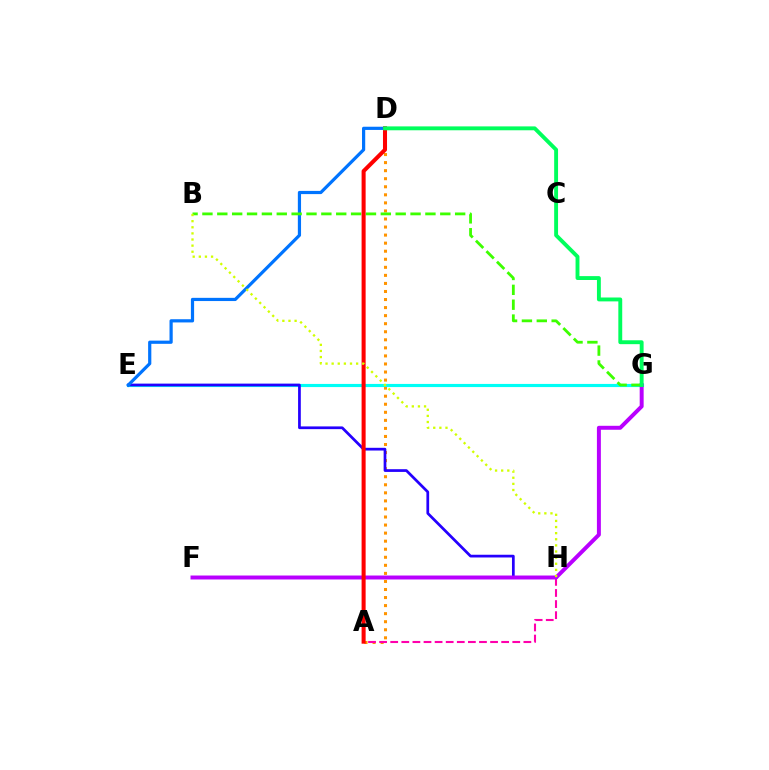{('A', 'D'): [{'color': '#ff9400', 'line_style': 'dotted', 'thickness': 2.19}, {'color': '#ff0000', 'line_style': 'solid', 'thickness': 2.91}], ('A', 'H'): [{'color': '#ff00ac', 'line_style': 'dashed', 'thickness': 1.51}], ('E', 'G'): [{'color': '#00fff6', 'line_style': 'solid', 'thickness': 2.27}], ('E', 'H'): [{'color': '#2500ff', 'line_style': 'solid', 'thickness': 1.96}], ('D', 'E'): [{'color': '#0074ff', 'line_style': 'solid', 'thickness': 2.31}], ('F', 'G'): [{'color': '#b900ff', 'line_style': 'solid', 'thickness': 2.85}], ('B', 'G'): [{'color': '#3dff00', 'line_style': 'dashed', 'thickness': 2.02}], ('B', 'H'): [{'color': '#d1ff00', 'line_style': 'dotted', 'thickness': 1.66}], ('D', 'G'): [{'color': '#00ff5c', 'line_style': 'solid', 'thickness': 2.8}]}